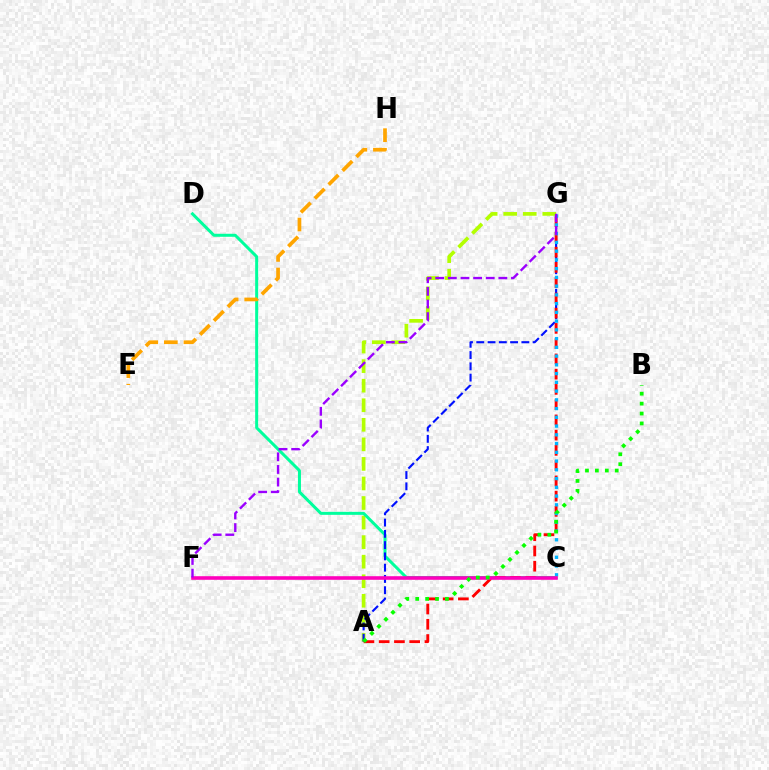{('A', 'G'): [{'color': '#b3ff00', 'line_style': 'dashed', 'thickness': 2.66}, {'color': '#0010ff', 'line_style': 'dashed', 'thickness': 1.53}, {'color': '#ff0000', 'line_style': 'dashed', 'thickness': 2.07}], ('C', 'D'): [{'color': '#00ff9d', 'line_style': 'solid', 'thickness': 2.17}], ('E', 'H'): [{'color': '#ffa500', 'line_style': 'dashed', 'thickness': 2.67}], ('C', 'G'): [{'color': '#00b5ff', 'line_style': 'dotted', 'thickness': 2.38}], ('C', 'F'): [{'color': '#ff00bd', 'line_style': 'solid', 'thickness': 2.59}], ('A', 'B'): [{'color': '#08ff00', 'line_style': 'dotted', 'thickness': 2.7}], ('F', 'G'): [{'color': '#9b00ff', 'line_style': 'dashed', 'thickness': 1.72}]}